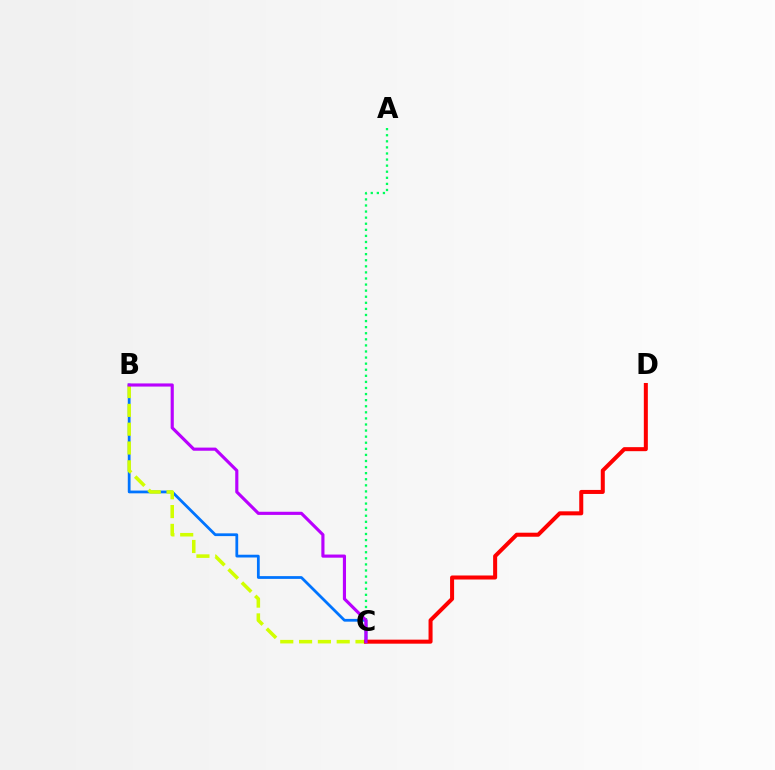{('A', 'C'): [{'color': '#00ff5c', 'line_style': 'dotted', 'thickness': 1.65}], ('B', 'C'): [{'color': '#0074ff', 'line_style': 'solid', 'thickness': 1.99}, {'color': '#d1ff00', 'line_style': 'dashed', 'thickness': 2.56}, {'color': '#b900ff', 'line_style': 'solid', 'thickness': 2.26}], ('C', 'D'): [{'color': '#ff0000', 'line_style': 'solid', 'thickness': 2.9}]}